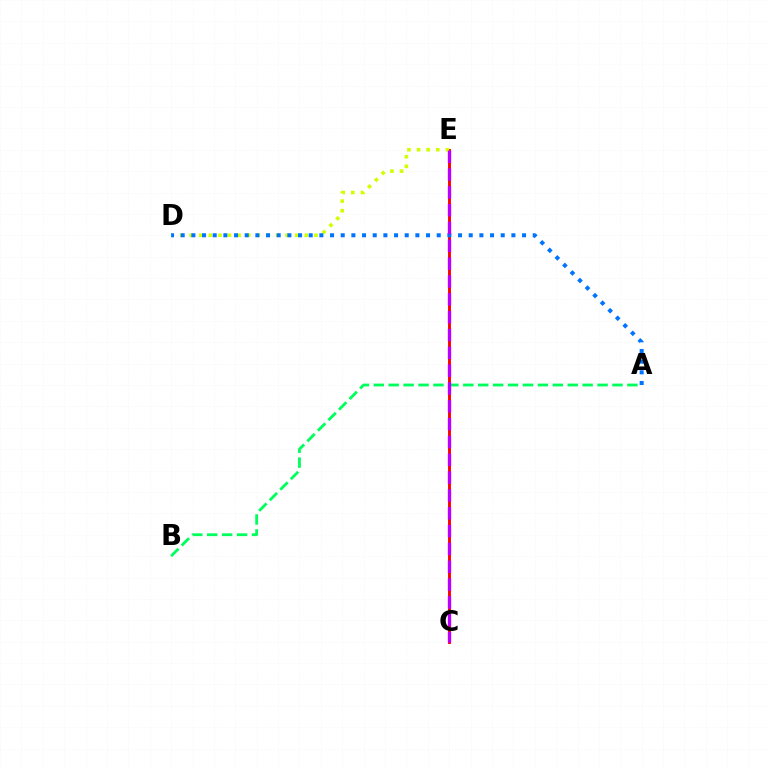{('A', 'B'): [{'color': '#00ff5c', 'line_style': 'dashed', 'thickness': 2.03}], ('C', 'E'): [{'color': '#ff0000', 'line_style': 'solid', 'thickness': 2.09}, {'color': '#b900ff', 'line_style': 'dashed', 'thickness': 2.42}], ('D', 'E'): [{'color': '#d1ff00', 'line_style': 'dotted', 'thickness': 2.61}], ('A', 'D'): [{'color': '#0074ff', 'line_style': 'dotted', 'thickness': 2.9}]}